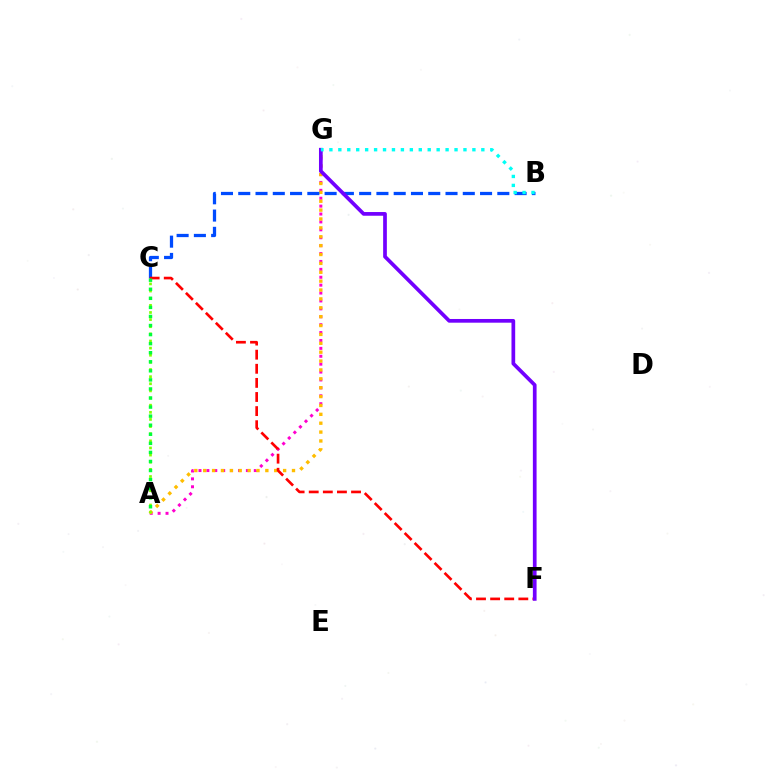{('A', 'G'): [{'color': '#ff00cf', 'line_style': 'dotted', 'thickness': 2.15}, {'color': '#ffbd00', 'line_style': 'dotted', 'thickness': 2.41}], ('B', 'C'): [{'color': '#004bff', 'line_style': 'dashed', 'thickness': 2.35}], ('C', 'F'): [{'color': '#ff0000', 'line_style': 'dashed', 'thickness': 1.92}], ('F', 'G'): [{'color': '#7200ff', 'line_style': 'solid', 'thickness': 2.67}], ('A', 'C'): [{'color': '#84ff00', 'line_style': 'dotted', 'thickness': 1.94}, {'color': '#00ff39', 'line_style': 'dotted', 'thickness': 2.46}], ('B', 'G'): [{'color': '#00fff6', 'line_style': 'dotted', 'thickness': 2.43}]}